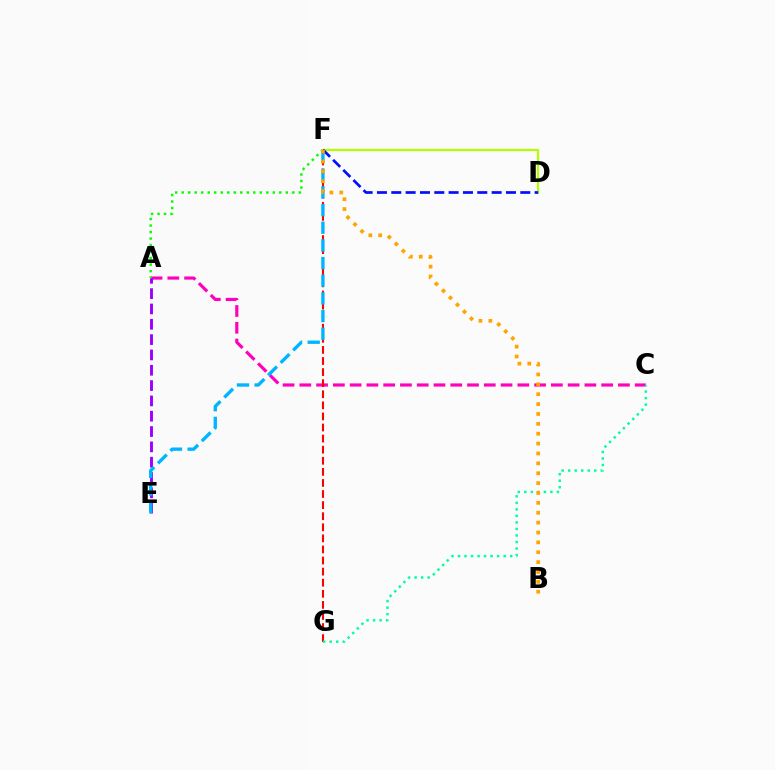{('A', 'C'): [{'color': '#ff00bd', 'line_style': 'dashed', 'thickness': 2.28}], ('F', 'G'): [{'color': '#ff0000', 'line_style': 'dashed', 'thickness': 1.51}], ('A', 'E'): [{'color': '#9b00ff', 'line_style': 'dashed', 'thickness': 2.08}], ('A', 'F'): [{'color': '#08ff00', 'line_style': 'dotted', 'thickness': 1.77}], ('E', 'F'): [{'color': '#00b5ff', 'line_style': 'dashed', 'thickness': 2.4}], ('D', 'F'): [{'color': '#b3ff00', 'line_style': 'solid', 'thickness': 1.61}, {'color': '#0010ff', 'line_style': 'dashed', 'thickness': 1.95}], ('C', 'G'): [{'color': '#00ff9d', 'line_style': 'dotted', 'thickness': 1.77}], ('B', 'F'): [{'color': '#ffa500', 'line_style': 'dotted', 'thickness': 2.68}]}